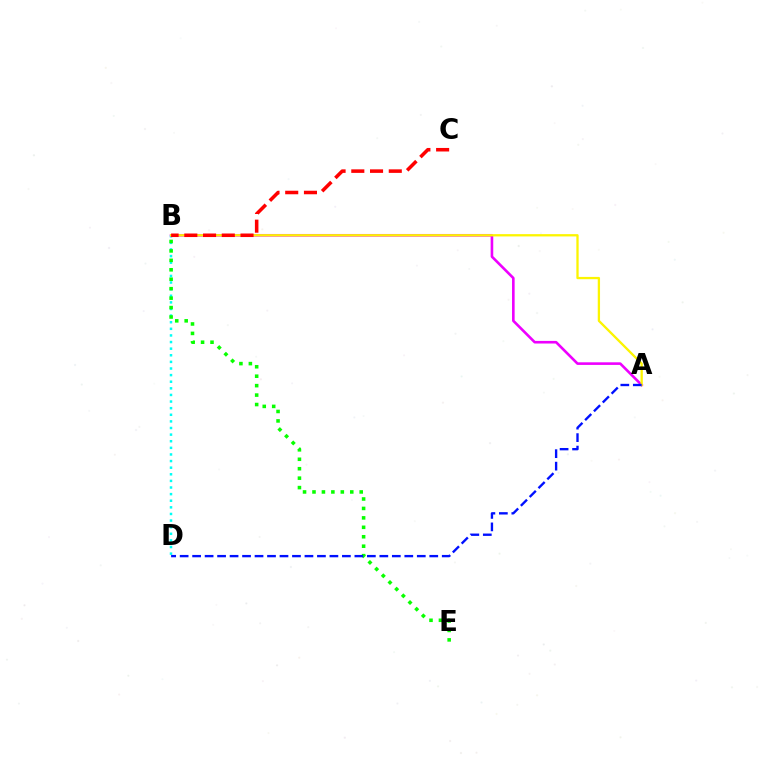{('B', 'D'): [{'color': '#00fff6', 'line_style': 'dotted', 'thickness': 1.8}], ('B', 'E'): [{'color': '#08ff00', 'line_style': 'dotted', 'thickness': 2.57}], ('A', 'B'): [{'color': '#ee00ff', 'line_style': 'solid', 'thickness': 1.88}, {'color': '#fcf500', 'line_style': 'solid', 'thickness': 1.65}], ('B', 'C'): [{'color': '#ff0000', 'line_style': 'dashed', 'thickness': 2.55}], ('A', 'D'): [{'color': '#0010ff', 'line_style': 'dashed', 'thickness': 1.7}]}